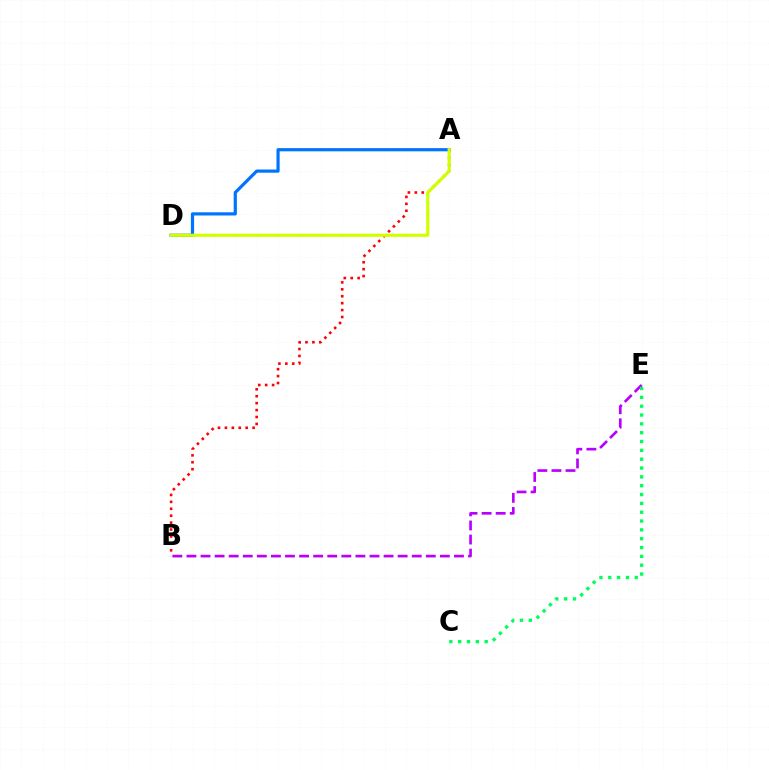{('B', 'E'): [{'color': '#b900ff', 'line_style': 'dashed', 'thickness': 1.91}], ('C', 'E'): [{'color': '#00ff5c', 'line_style': 'dotted', 'thickness': 2.4}], ('A', 'B'): [{'color': '#ff0000', 'line_style': 'dotted', 'thickness': 1.88}], ('A', 'D'): [{'color': '#0074ff', 'line_style': 'solid', 'thickness': 2.3}, {'color': '#d1ff00', 'line_style': 'solid', 'thickness': 2.28}]}